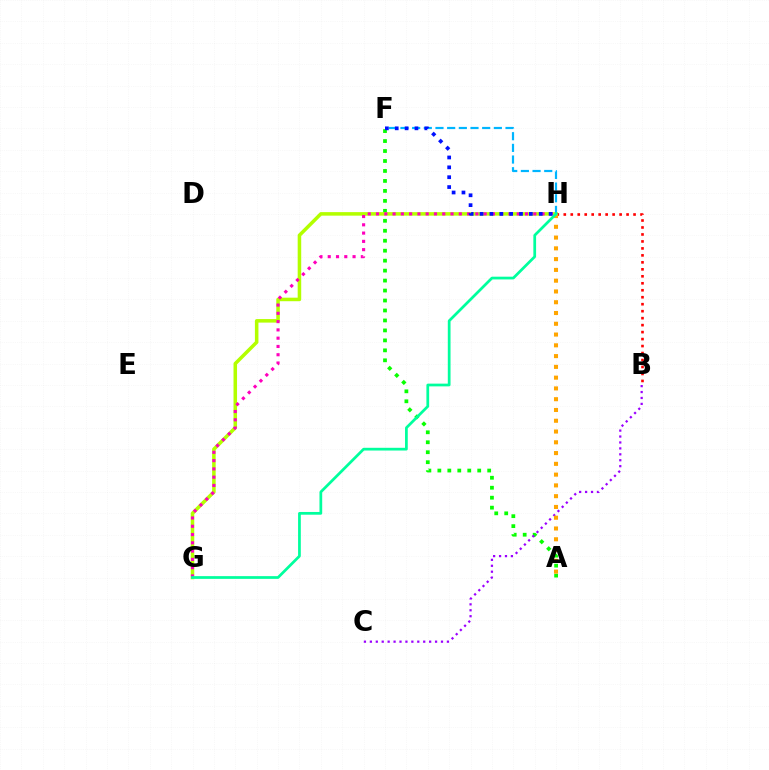{('A', 'F'): [{'color': '#08ff00', 'line_style': 'dotted', 'thickness': 2.71}], ('G', 'H'): [{'color': '#b3ff00', 'line_style': 'solid', 'thickness': 2.54}, {'color': '#ff00bd', 'line_style': 'dotted', 'thickness': 2.25}, {'color': '#00ff9d', 'line_style': 'solid', 'thickness': 1.97}], ('F', 'H'): [{'color': '#00b5ff', 'line_style': 'dashed', 'thickness': 1.59}, {'color': '#0010ff', 'line_style': 'dotted', 'thickness': 2.68}], ('B', 'C'): [{'color': '#9b00ff', 'line_style': 'dotted', 'thickness': 1.61}], ('B', 'H'): [{'color': '#ff0000', 'line_style': 'dotted', 'thickness': 1.9}], ('A', 'H'): [{'color': '#ffa500', 'line_style': 'dotted', 'thickness': 2.93}]}